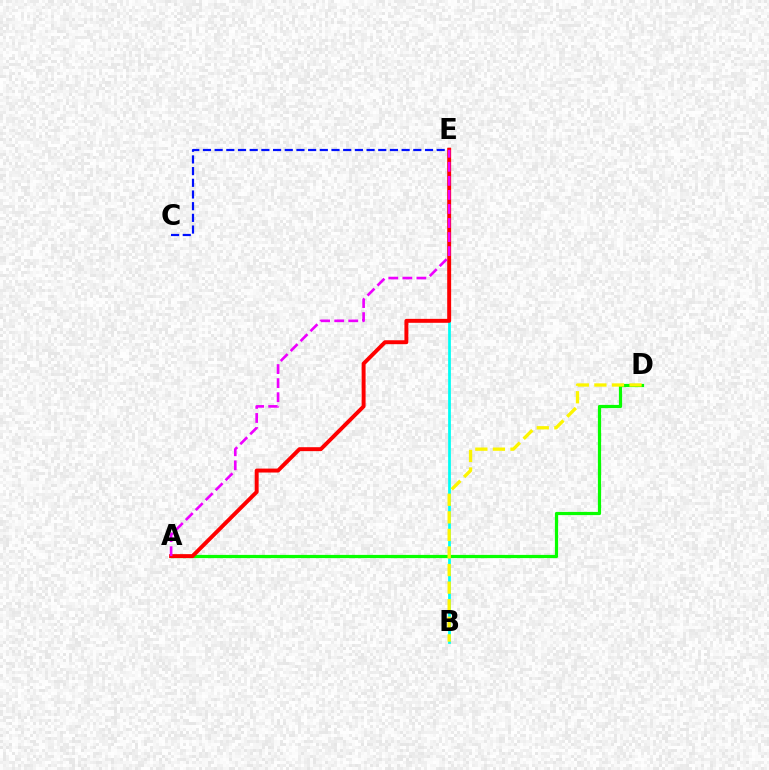{('B', 'E'): [{'color': '#00fff6', 'line_style': 'solid', 'thickness': 1.98}], ('A', 'D'): [{'color': '#08ff00', 'line_style': 'solid', 'thickness': 2.31}], ('C', 'E'): [{'color': '#0010ff', 'line_style': 'dashed', 'thickness': 1.59}], ('B', 'D'): [{'color': '#fcf500', 'line_style': 'dashed', 'thickness': 2.39}], ('A', 'E'): [{'color': '#ff0000', 'line_style': 'solid', 'thickness': 2.83}, {'color': '#ee00ff', 'line_style': 'dashed', 'thickness': 1.91}]}